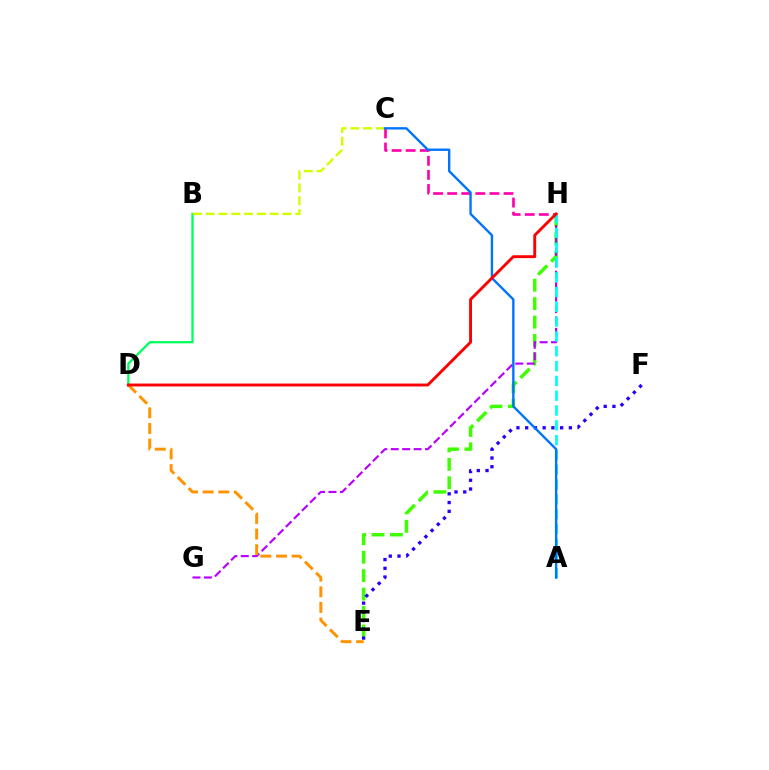{('C', 'H'): [{'color': '#ff00ac', 'line_style': 'dashed', 'thickness': 1.91}], ('E', 'H'): [{'color': '#3dff00', 'line_style': 'dashed', 'thickness': 2.5}], ('G', 'H'): [{'color': '#b900ff', 'line_style': 'dashed', 'thickness': 1.55}], ('E', 'F'): [{'color': '#2500ff', 'line_style': 'dotted', 'thickness': 2.37}], ('D', 'E'): [{'color': '#ff9400', 'line_style': 'dashed', 'thickness': 2.12}], ('A', 'H'): [{'color': '#00fff6', 'line_style': 'dashed', 'thickness': 2.01}], ('B', 'D'): [{'color': '#00ff5c', 'line_style': 'solid', 'thickness': 1.64}], ('B', 'C'): [{'color': '#d1ff00', 'line_style': 'dashed', 'thickness': 1.74}], ('A', 'C'): [{'color': '#0074ff', 'line_style': 'solid', 'thickness': 1.71}], ('D', 'H'): [{'color': '#ff0000', 'line_style': 'solid', 'thickness': 2.08}]}